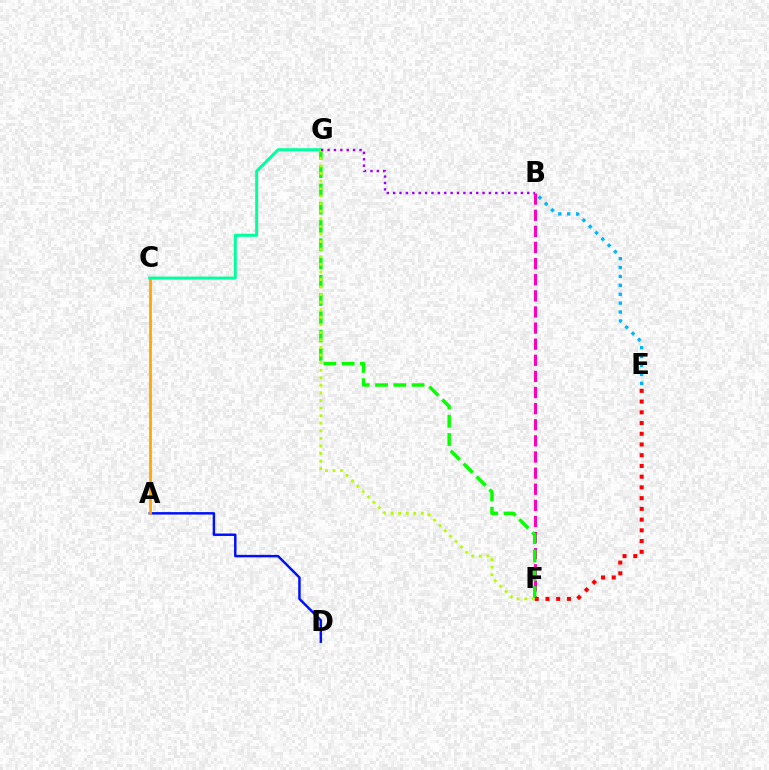{('A', 'D'): [{'color': '#0010ff', 'line_style': 'solid', 'thickness': 1.78}], ('A', 'C'): [{'color': '#ffa500', 'line_style': 'solid', 'thickness': 1.95}], ('B', 'F'): [{'color': '#ff00bd', 'line_style': 'dashed', 'thickness': 2.19}], ('C', 'G'): [{'color': '#00ff9d', 'line_style': 'solid', 'thickness': 2.15}], ('F', 'G'): [{'color': '#08ff00', 'line_style': 'dashed', 'thickness': 2.48}, {'color': '#b3ff00', 'line_style': 'dotted', 'thickness': 2.06}], ('E', 'F'): [{'color': '#ff0000', 'line_style': 'dotted', 'thickness': 2.92}], ('B', 'G'): [{'color': '#9b00ff', 'line_style': 'dotted', 'thickness': 1.74}], ('B', 'E'): [{'color': '#00b5ff', 'line_style': 'dotted', 'thickness': 2.42}]}